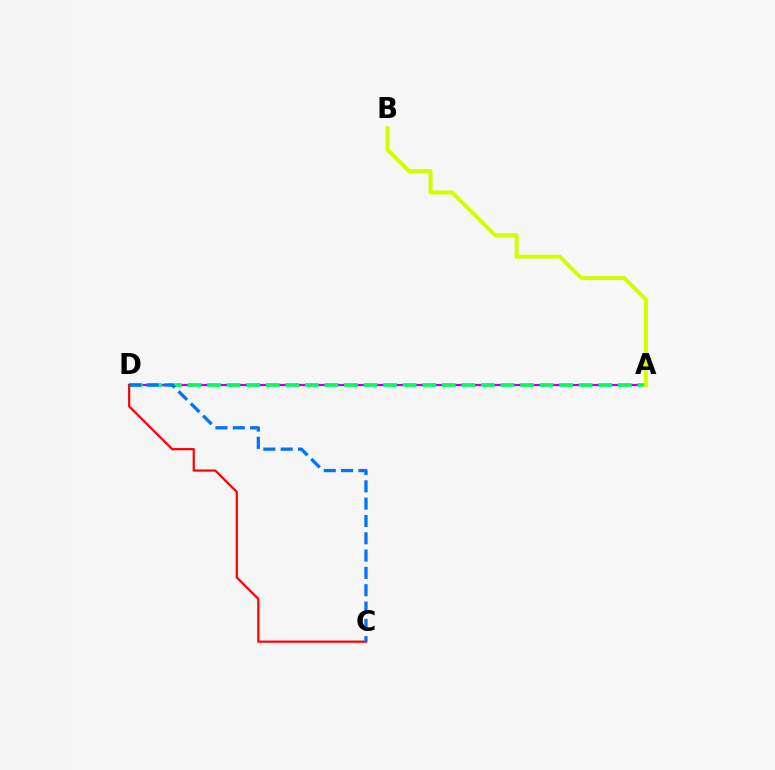{('A', 'D'): [{'color': '#b900ff', 'line_style': 'solid', 'thickness': 1.58}, {'color': '#00ff5c', 'line_style': 'dashed', 'thickness': 2.66}], ('C', 'D'): [{'color': '#ff0000', 'line_style': 'solid', 'thickness': 1.6}, {'color': '#0074ff', 'line_style': 'dashed', 'thickness': 2.35}], ('A', 'B'): [{'color': '#d1ff00', 'line_style': 'solid', 'thickness': 2.86}]}